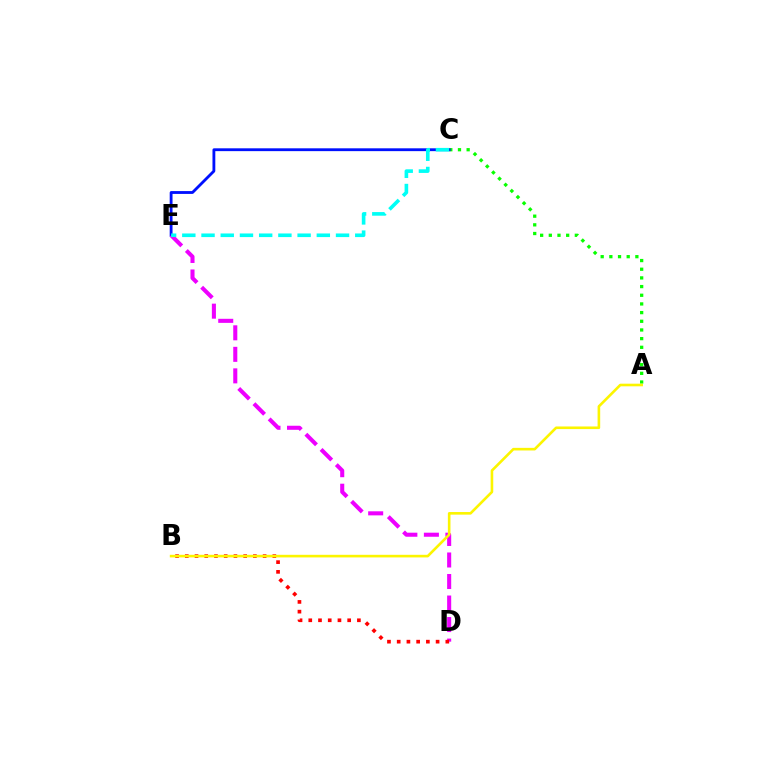{('A', 'C'): [{'color': '#08ff00', 'line_style': 'dotted', 'thickness': 2.36}], ('C', 'E'): [{'color': '#0010ff', 'line_style': 'solid', 'thickness': 2.04}, {'color': '#00fff6', 'line_style': 'dashed', 'thickness': 2.61}], ('D', 'E'): [{'color': '#ee00ff', 'line_style': 'dashed', 'thickness': 2.92}], ('B', 'D'): [{'color': '#ff0000', 'line_style': 'dotted', 'thickness': 2.64}], ('A', 'B'): [{'color': '#fcf500', 'line_style': 'solid', 'thickness': 1.88}]}